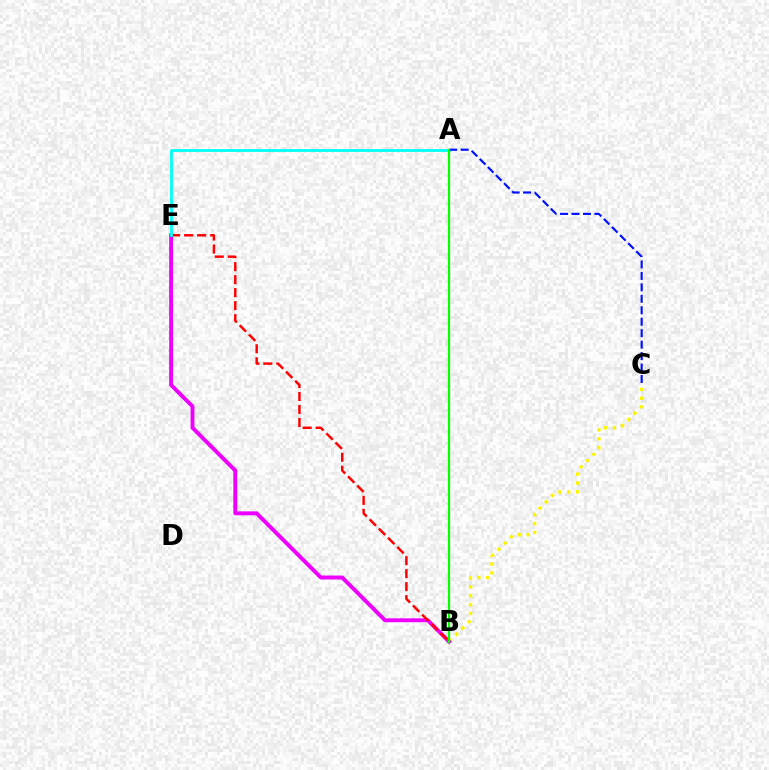{('B', 'C'): [{'color': '#fcf500', 'line_style': 'dotted', 'thickness': 2.4}], ('B', 'E'): [{'color': '#ee00ff', 'line_style': 'solid', 'thickness': 2.82}, {'color': '#ff0000', 'line_style': 'dashed', 'thickness': 1.77}], ('A', 'E'): [{'color': '#00fff6', 'line_style': 'solid', 'thickness': 2.01}], ('A', 'C'): [{'color': '#0010ff', 'line_style': 'dashed', 'thickness': 1.56}], ('A', 'B'): [{'color': '#08ff00', 'line_style': 'solid', 'thickness': 1.6}]}